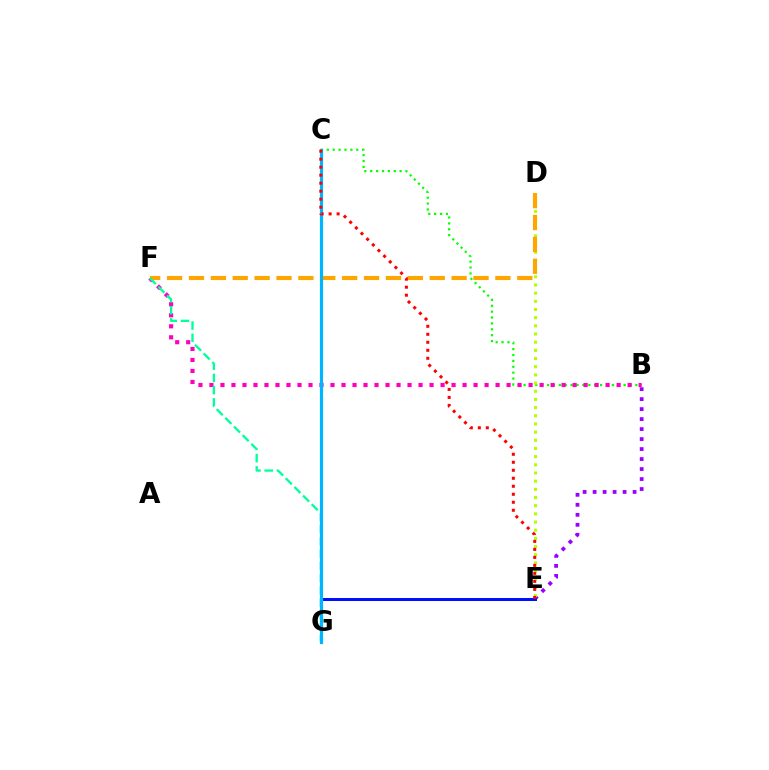{('B', 'C'): [{'color': '#08ff00', 'line_style': 'dotted', 'thickness': 1.6}], ('B', 'E'): [{'color': '#9b00ff', 'line_style': 'dotted', 'thickness': 2.71}], ('B', 'F'): [{'color': '#ff00bd', 'line_style': 'dotted', 'thickness': 2.99}], ('E', 'G'): [{'color': '#0010ff', 'line_style': 'solid', 'thickness': 2.16}], ('D', 'E'): [{'color': '#b3ff00', 'line_style': 'dotted', 'thickness': 2.22}], ('D', 'F'): [{'color': '#ffa500', 'line_style': 'dashed', 'thickness': 2.97}], ('F', 'G'): [{'color': '#00ff9d', 'line_style': 'dashed', 'thickness': 1.66}], ('C', 'G'): [{'color': '#00b5ff', 'line_style': 'solid', 'thickness': 2.3}], ('C', 'E'): [{'color': '#ff0000', 'line_style': 'dotted', 'thickness': 2.17}]}